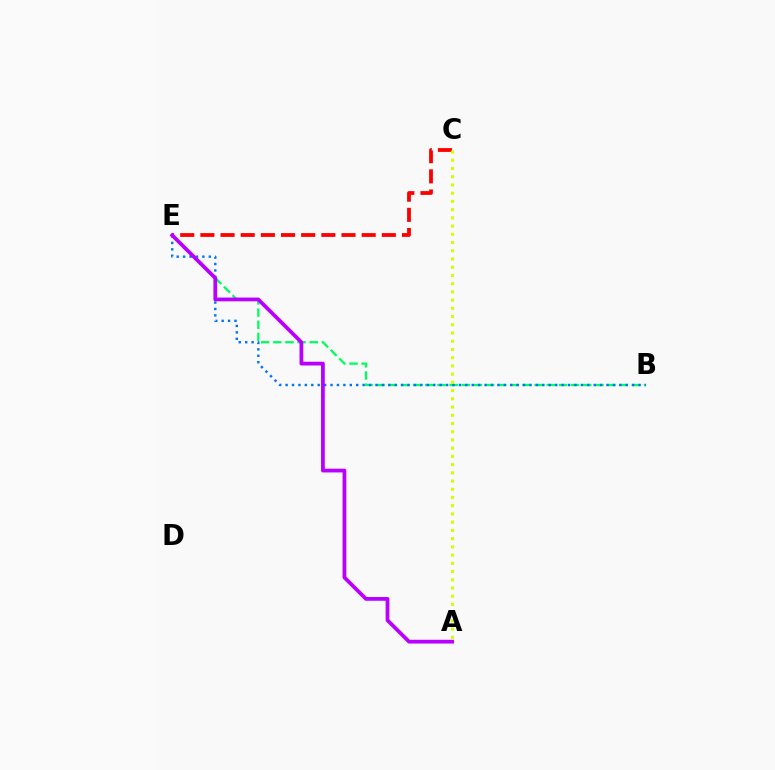{('B', 'E'): [{'color': '#00ff5c', 'line_style': 'dashed', 'thickness': 1.65}, {'color': '#0074ff', 'line_style': 'dotted', 'thickness': 1.74}], ('C', 'E'): [{'color': '#ff0000', 'line_style': 'dashed', 'thickness': 2.74}], ('A', 'C'): [{'color': '#d1ff00', 'line_style': 'dotted', 'thickness': 2.23}], ('A', 'E'): [{'color': '#b900ff', 'line_style': 'solid', 'thickness': 2.71}]}